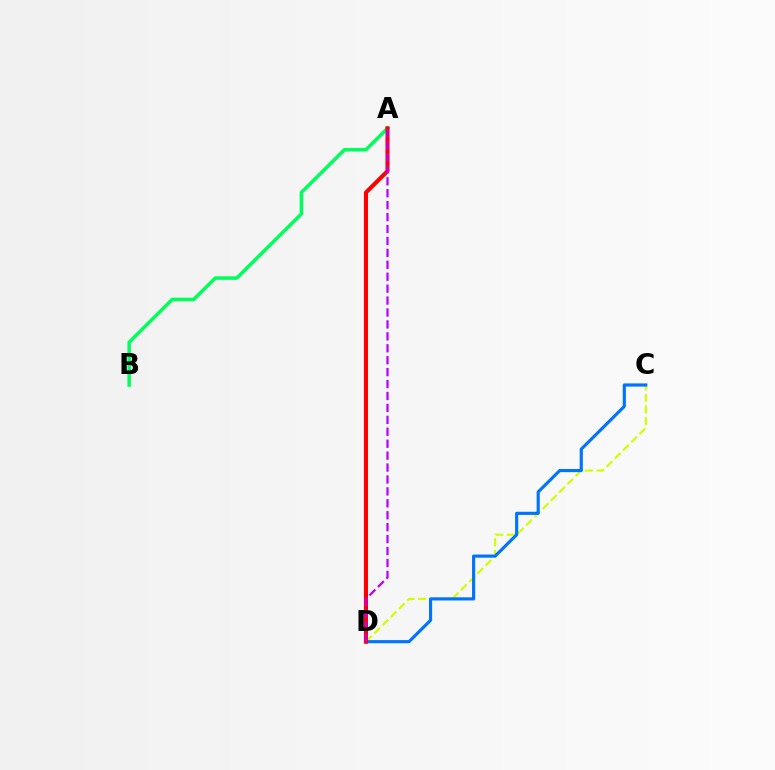{('C', 'D'): [{'color': '#d1ff00', 'line_style': 'dashed', 'thickness': 1.58}, {'color': '#0074ff', 'line_style': 'solid', 'thickness': 2.27}], ('A', 'B'): [{'color': '#00ff5c', 'line_style': 'solid', 'thickness': 2.53}], ('A', 'D'): [{'color': '#ff0000', 'line_style': 'solid', 'thickness': 2.94}, {'color': '#b900ff', 'line_style': 'dashed', 'thickness': 1.62}]}